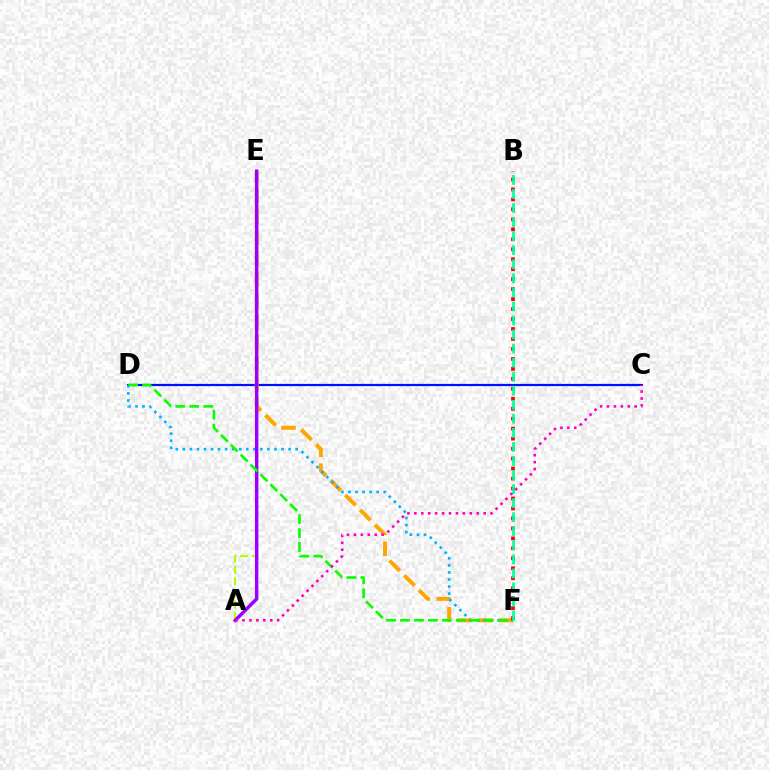{('C', 'D'): [{'color': '#0010ff', 'line_style': 'solid', 'thickness': 1.57}], ('E', 'F'): [{'color': '#ffa500', 'line_style': 'dashed', 'thickness': 2.84}], ('D', 'F'): [{'color': '#00b5ff', 'line_style': 'dotted', 'thickness': 1.92}, {'color': '#08ff00', 'line_style': 'dashed', 'thickness': 1.9}], ('B', 'F'): [{'color': '#ff0000', 'line_style': 'dotted', 'thickness': 2.71}, {'color': '#00ff9d', 'line_style': 'dashed', 'thickness': 1.91}], ('A', 'E'): [{'color': '#b3ff00', 'line_style': 'dashed', 'thickness': 1.57}, {'color': '#9b00ff', 'line_style': 'solid', 'thickness': 2.47}], ('A', 'C'): [{'color': '#ff00bd', 'line_style': 'dotted', 'thickness': 1.88}]}